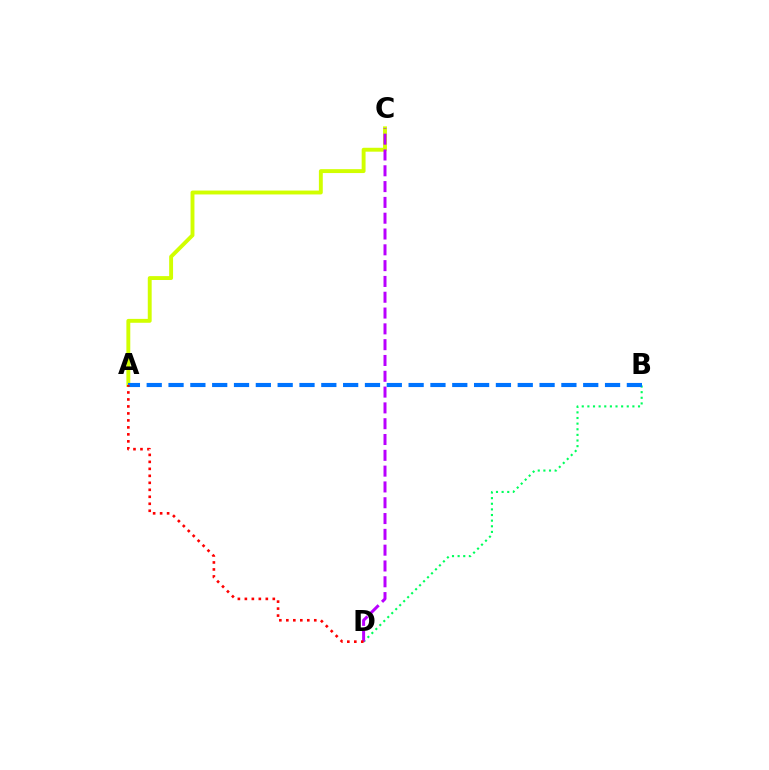{('A', 'C'): [{'color': '#d1ff00', 'line_style': 'solid', 'thickness': 2.8}], ('B', 'D'): [{'color': '#00ff5c', 'line_style': 'dotted', 'thickness': 1.53}], ('C', 'D'): [{'color': '#b900ff', 'line_style': 'dashed', 'thickness': 2.15}], ('A', 'B'): [{'color': '#0074ff', 'line_style': 'dashed', 'thickness': 2.96}], ('A', 'D'): [{'color': '#ff0000', 'line_style': 'dotted', 'thickness': 1.9}]}